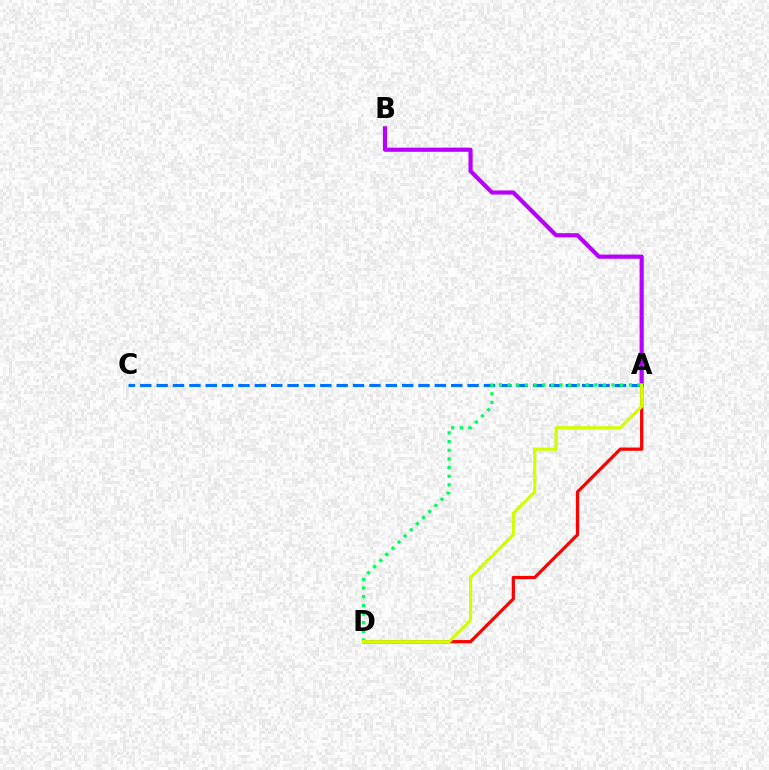{('A', 'D'): [{'color': '#ff0000', 'line_style': 'solid', 'thickness': 2.33}, {'color': '#00ff5c', 'line_style': 'dotted', 'thickness': 2.35}, {'color': '#d1ff00', 'line_style': 'solid', 'thickness': 2.26}], ('A', 'B'): [{'color': '#b900ff', 'line_style': 'solid', 'thickness': 3.0}], ('A', 'C'): [{'color': '#0074ff', 'line_style': 'dashed', 'thickness': 2.22}]}